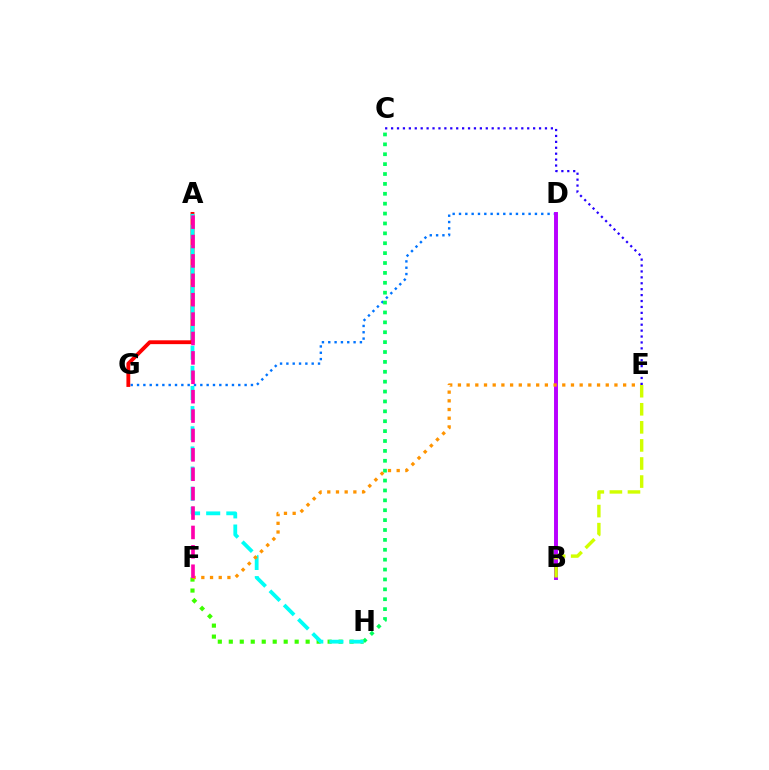{('D', 'G'): [{'color': '#0074ff', 'line_style': 'dotted', 'thickness': 1.72}], ('B', 'D'): [{'color': '#b900ff', 'line_style': 'solid', 'thickness': 2.83}], ('C', 'H'): [{'color': '#00ff5c', 'line_style': 'dotted', 'thickness': 2.69}], ('F', 'H'): [{'color': '#3dff00', 'line_style': 'dotted', 'thickness': 2.98}], ('A', 'G'): [{'color': '#ff0000', 'line_style': 'solid', 'thickness': 2.76}], ('A', 'H'): [{'color': '#00fff6', 'line_style': 'dashed', 'thickness': 2.74}], ('E', 'F'): [{'color': '#ff9400', 'line_style': 'dotted', 'thickness': 2.36}], ('B', 'E'): [{'color': '#d1ff00', 'line_style': 'dashed', 'thickness': 2.46}], ('A', 'F'): [{'color': '#ff00ac', 'line_style': 'dashed', 'thickness': 2.63}], ('C', 'E'): [{'color': '#2500ff', 'line_style': 'dotted', 'thickness': 1.61}]}